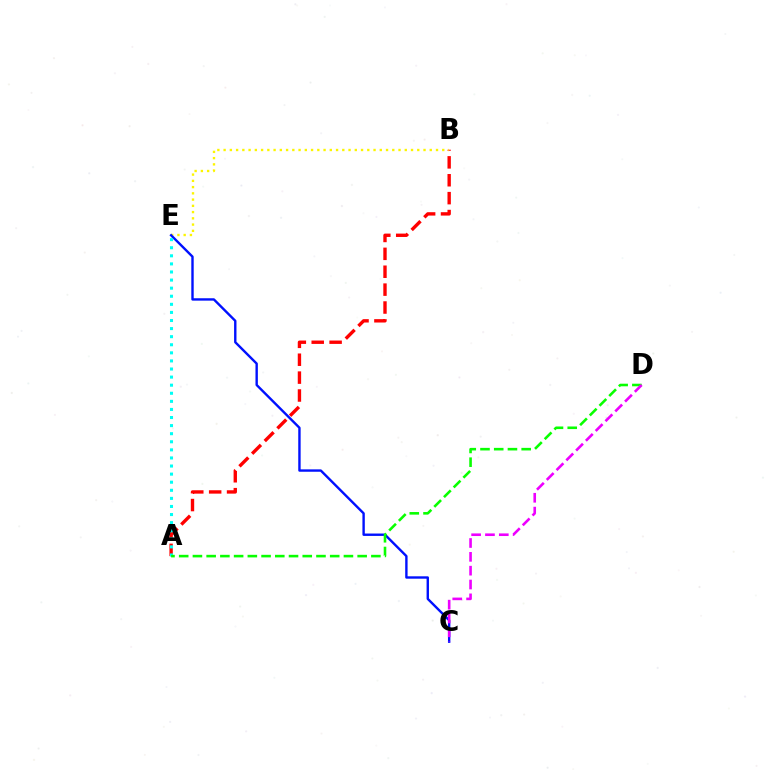{('A', 'B'): [{'color': '#ff0000', 'line_style': 'dashed', 'thickness': 2.43}], ('B', 'E'): [{'color': '#fcf500', 'line_style': 'dotted', 'thickness': 1.7}], ('C', 'E'): [{'color': '#0010ff', 'line_style': 'solid', 'thickness': 1.72}], ('A', 'E'): [{'color': '#00fff6', 'line_style': 'dotted', 'thickness': 2.2}], ('A', 'D'): [{'color': '#08ff00', 'line_style': 'dashed', 'thickness': 1.86}], ('C', 'D'): [{'color': '#ee00ff', 'line_style': 'dashed', 'thickness': 1.88}]}